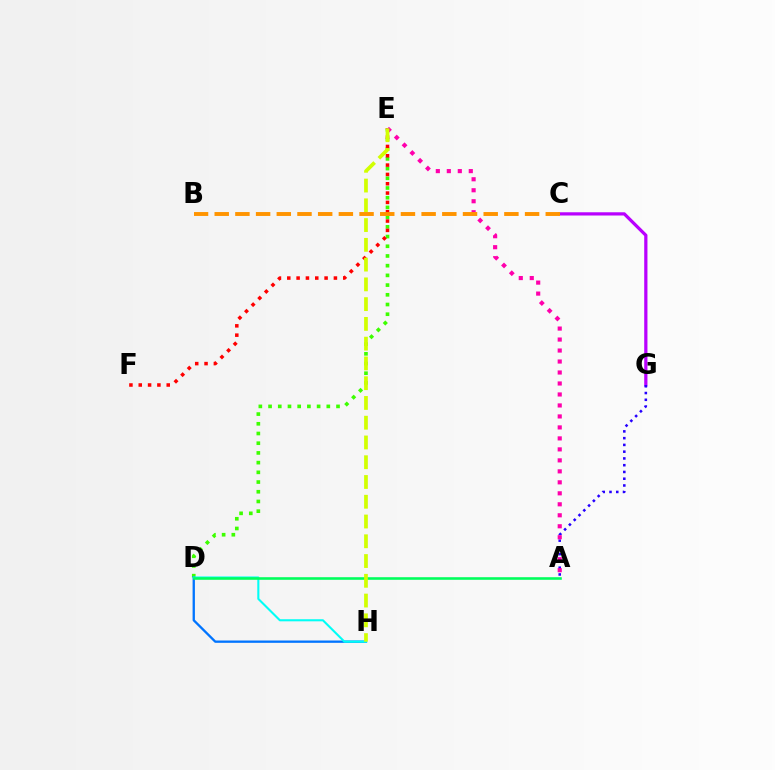{('D', 'E'): [{'color': '#3dff00', 'line_style': 'dotted', 'thickness': 2.64}], ('E', 'F'): [{'color': '#ff0000', 'line_style': 'dotted', 'thickness': 2.53}], ('D', 'H'): [{'color': '#0074ff', 'line_style': 'solid', 'thickness': 1.67}, {'color': '#00fff6', 'line_style': 'solid', 'thickness': 1.5}], ('C', 'G'): [{'color': '#b900ff', 'line_style': 'solid', 'thickness': 2.33}], ('A', 'G'): [{'color': '#2500ff', 'line_style': 'dotted', 'thickness': 1.84}], ('A', 'E'): [{'color': '#ff00ac', 'line_style': 'dotted', 'thickness': 2.98}], ('A', 'D'): [{'color': '#00ff5c', 'line_style': 'solid', 'thickness': 1.87}], ('E', 'H'): [{'color': '#d1ff00', 'line_style': 'dashed', 'thickness': 2.68}], ('B', 'C'): [{'color': '#ff9400', 'line_style': 'dashed', 'thickness': 2.81}]}